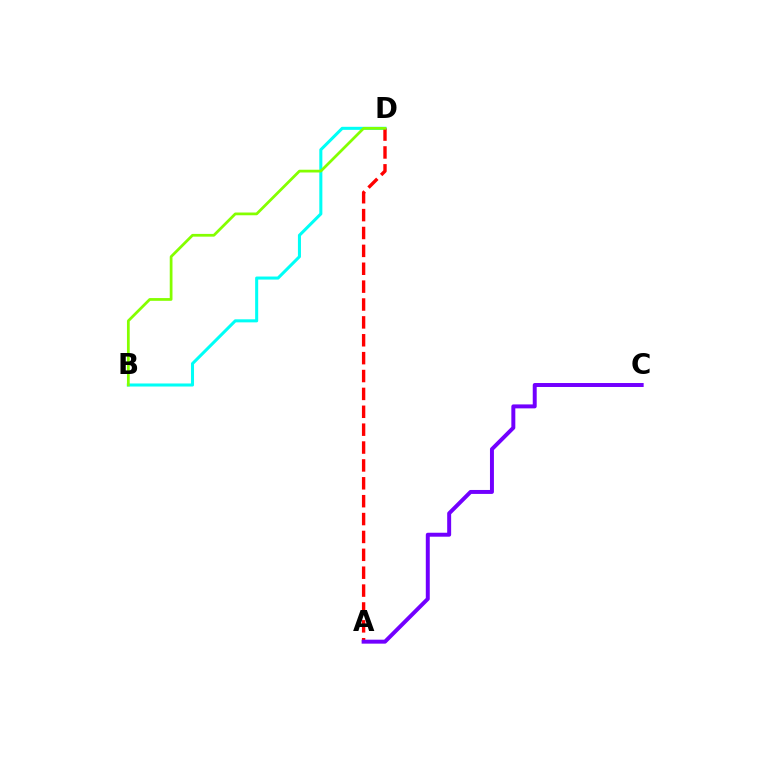{('B', 'D'): [{'color': '#00fff6', 'line_style': 'solid', 'thickness': 2.19}, {'color': '#84ff00', 'line_style': 'solid', 'thickness': 1.98}], ('A', 'D'): [{'color': '#ff0000', 'line_style': 'dashed', 'thickness': 2.43}], ('A', 'C'): [{'color': '#7200ff', 'line_style': 'solid', 'thickness': 2.85}]}